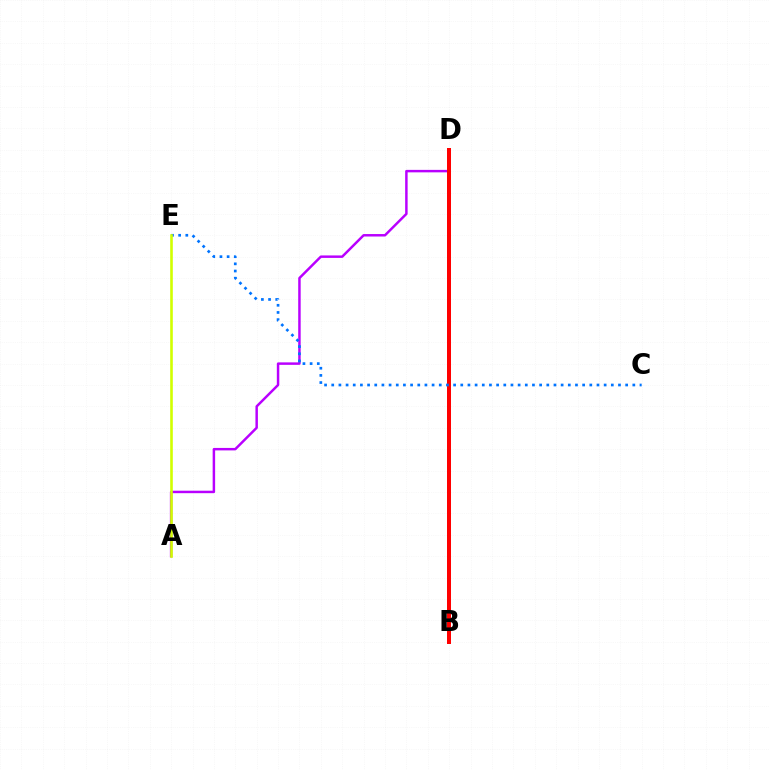{('B', 'D'): [{'color': '#00ff5c', 'line_style': 'solid', 'thickness': 1.65}, {'color': '#ff0000', 'line_style': 'solid', 'thickness': 2.88}], ('A', 'D'): [{'color': '#b900ff', 'line_style': 'solid', 'thickness': 1.78}], ('C', 'E'): [{'color': '#0074ff', 'line_style': 'dotted', 'thickness': 1.95}], ('A', 'E'): [{'color': '#d1ff00', 'line_style': 'solid', 'thickness': 1.88}]}